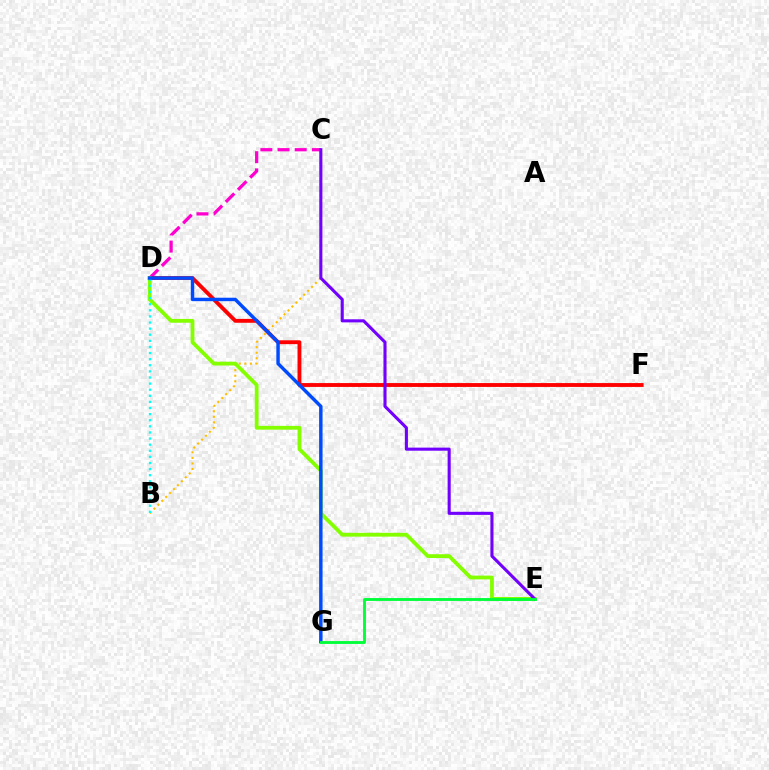{('B', 'C'): [{'color': '#ffbd00', 'line_style': 'dotted', 'thickness': 1.51}], ('C', 'D'): [{'color': '#ff00cf', 'line_style': 'dashed', 'thickness': 2.33}], ('D', 'F'): [{'color': '#ff0000', 'line_style': 'solid', 'thickness': 2.78}], ('D', 'E'): [{'color': '#84ff00', 'line_style': 'solid', 'thickness': 2.73}], ('B', 'D'): [{'color': '#00fff6', 'line_style': 'dotted', 'thickness': 1.66}], ('D', 'G'): [{'color': '#004bff', 'line_style': 'solid', 'thickness': 2.47}], ('C', 'E'): [{'color': '#7200ff', 'line_style': 'solid', 'thickness': 2.22}], ('E', 'G'): [{'color': '#00ff39', 'line_style': 'solid', 'thickness': 2.06}]}